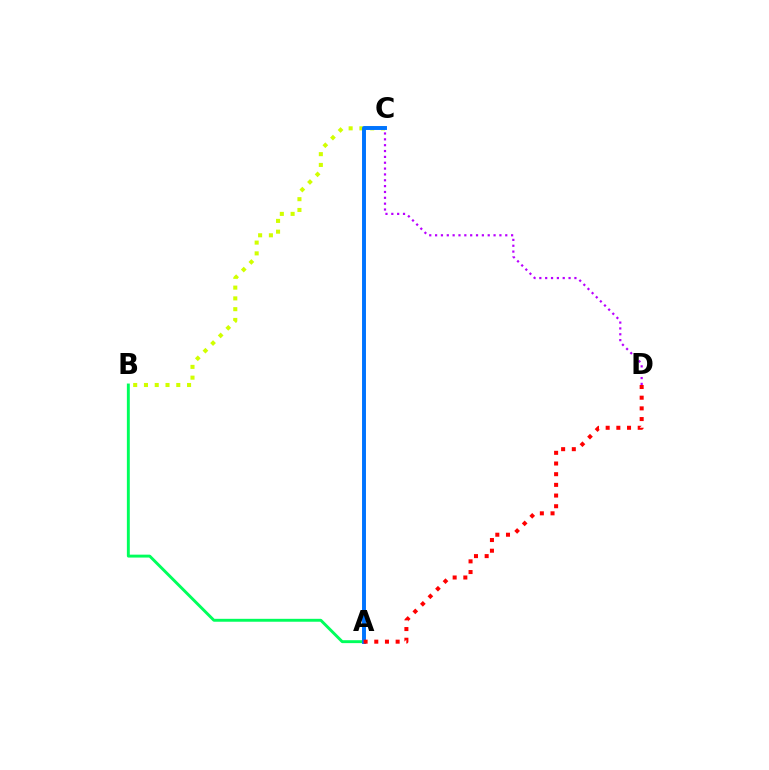{('A', 'B'): [{'color': '#00ff5c', 'line_style': 'solid', 'thickness': 2.1}], ('C', 'D'): [{'color': '#b900ff', 'line_style': 'dotted', 'thickness': 1.59}], ('B', 'C'): [{'color': '#d1ff00', 'line_style': 'dotted', 'thickness': 2.93}], ('A', 'C'): [{'color': '#0074ff', 'line_style': 'solid', 'thickness': 2.83}], ('A', 'D'): [{'color': '#ff0000', 'line_style': 'dotted', 'thickness': 2.9}]}